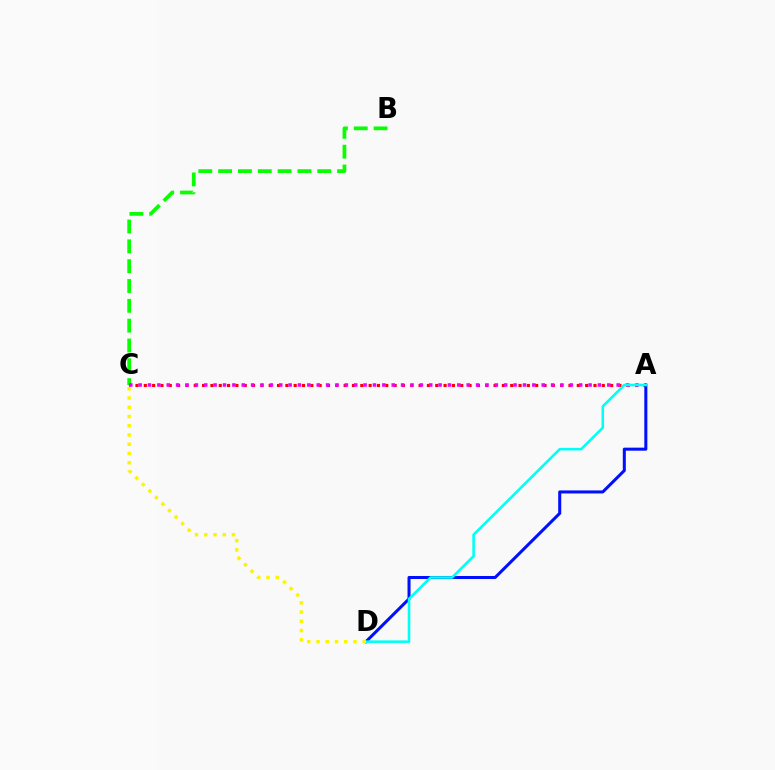{('B', 'C'): [{'color': '#08ff00', 'line_style': 'dashed', 'thickness': 2.69}], ('A', 'C'): [{'color': '#ff0000', 'line_style': 'dotted', 'thickness': 2.26}, {'color': '#ee00ff', 'line_style': 'dotted', 'thickness': 2.55}], ('A', 'D'): [{'color': '#0010ff', 'line_style': 'solid', 'thickness': 2.19}, {'color': '#00fff6', 'line_style': 'solid', 'thickness': 1.86}], ('C', 'D'): [{'color': '#fcf500', 'line_style': 'dotted', 'thickness': 2.51}]}